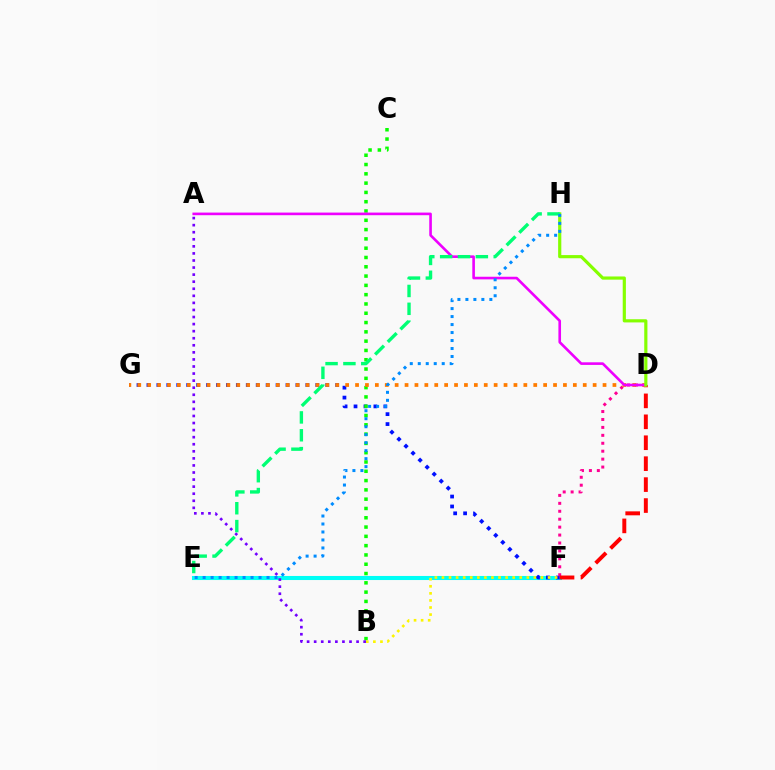{('E', 'F'): [{'color': '#00fff6', 'line_style': 'solid', 'thickness': 2.93}], ('F', 'G'): [{'color': '#0010ff', 'line_style': 'dotted', 'thickness': 2.7}], ('D', 'F'): [{'color': '#ff0094', 'line_style': 'dotted', 'thickness': 2.16}, {'color': '#ff0000', 'line_style': 'dashed', 'thickness': 2.84}], ('B', 'C'): [{'color': '#08ff00', 'line_style': 'dotted', 'thickness': 2.53}], ('D', 'G'): [{'color': '#ff7c00', 'line_style': 'dotted', 'thickness': 2.69}], ('B', 'F'): [{'color': '#fcf500', 'line_style': 'dotted', 'thickness': 1.92}], ('A', 'D'): [{'color': '#ee00ff', 'line_style': 'solid', 'thickness': 1.89}], ('D', 'H'): [{'color': '#84ff00', 'line_style': 'solid', 'thickness': 2.29}], ('A', 'B'): [{'color': '#7200ff', 'line_style': 'dotted', 'thickness': 1.92}], ('E', 'H'): [{'color': '#00ff74', 'line_style': 'dashed', 'thickness': 2.43}, {'color': '#008cff', 'line_style': 'dotted', 'thickness': 2.17}]}